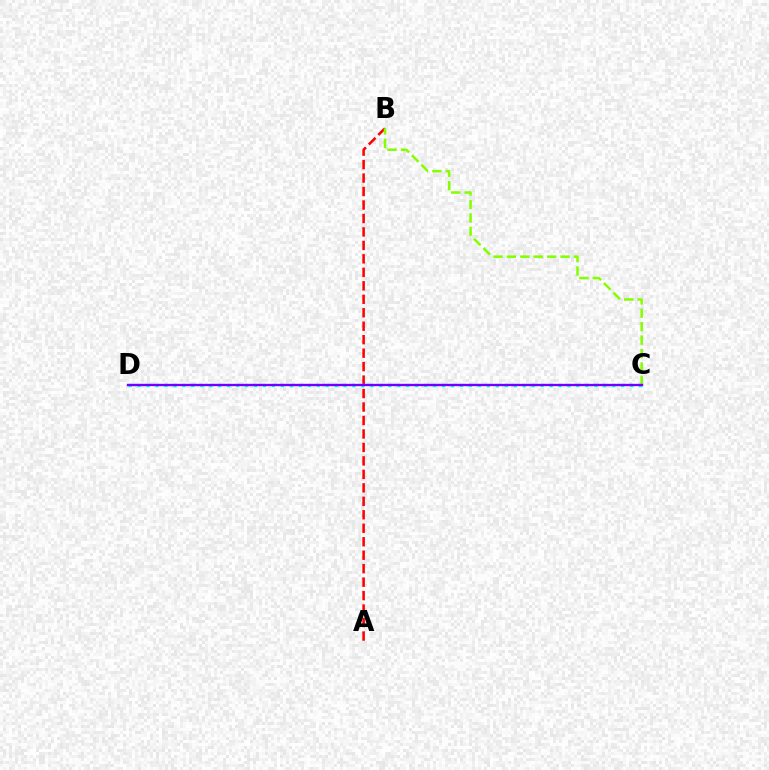{('A', 'B'): [{'color': '#ff0000', 'line_style': 'dashed', 'thickness': 1.83}], ('B', 'C'): [{'color': '#84ff00', 'line_style': 'dashed', 'thickness': 1.82}], ('C', 'D'): [{'color': '#00fff6', 'line_style': 'dotted', 'thickness': 2.43}, {'color': '#7200ff', 'line_style': 'solid', 'thickness': 1.68}]}